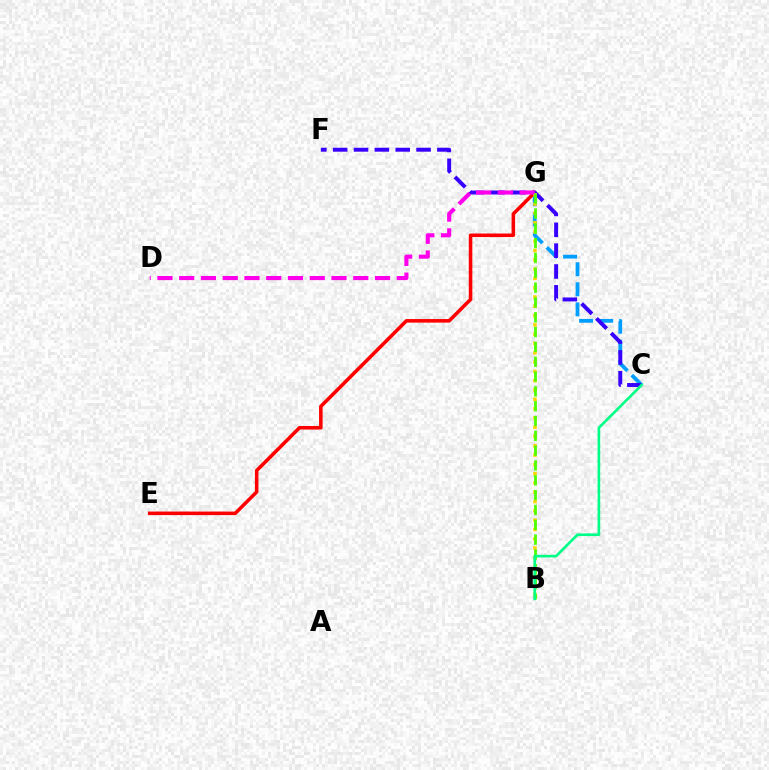{('C', 'G'): [{'color': '#009eff', 'line_style': 'dashed', 'thickness': 2.72}], ('E', 'G'): [{'color': '#ff0000', 'line_style': 'solid', 'thickness': 2.56}], ('C', 'F'): [{'color': '#3700ff', 'line_style': 'dashed', 'thickness': 2.83}], ('B', 'G'): [{'color': '#ffd500', 'line_style': 'dotted', 'thickness': 2.53}, {'color': '#4fff00', 'line_style': 'dashed', 'thickness': 2.01}], ('D', 'G'): [{'color': '#ff00ed', 'line_style': 'dashed', 'thickness': 2.96}], ('B', 'C'): [{'color': '#00ff86', 'line_style': 'solid', 'thickness': 1.9}]}